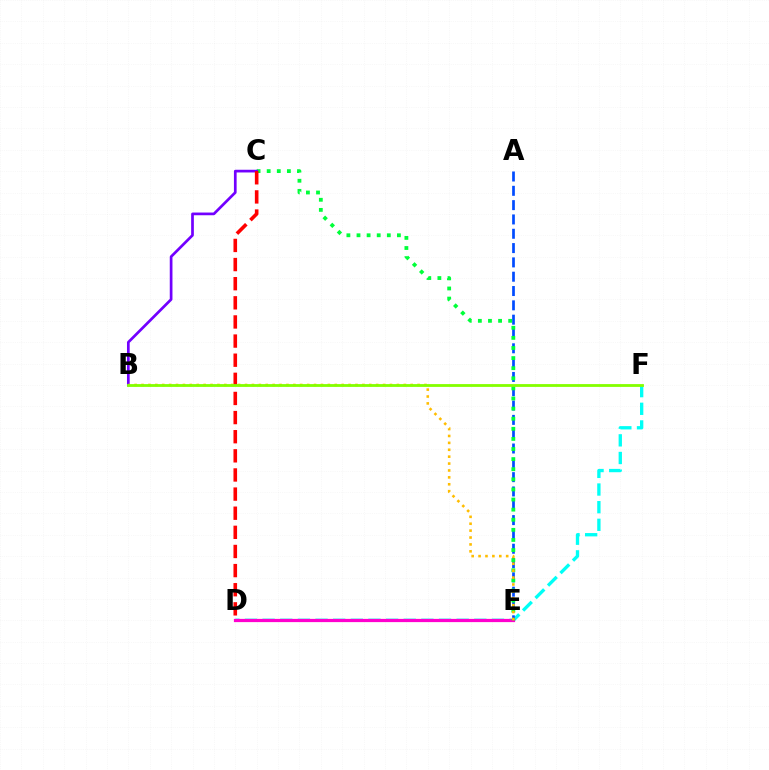{('D', 'F'): [{'color': '#00fff6', 'line_style': 'dashed', 'thickness': 2.4}], ('A', 'E'): [{'color': '#004bff', 'line_style': 'dashed', 'thickness': 1.94}], ('D', 'E'): [{'color': '#ff00cf', 'line_style': 'solid', 'thickness': 2.32}], ('C', 'E'): [{'color': '#00ff39', 'line_style': 'dotted', 'thickness': 2.75}], ('B', 'C'): [{'color': '#7200ff', 'line_style': 'solid', 'thickness': 1.95}], ('C', 'D'): [{'color': '#ff0000', 'line_style': 'dashed', 'thickness': 2.6}], ('B', 'E'): [{'color': '#ffbd00', 'line_style': 'dotted', 'thickness': 1.88}], ('B', 'F'): [{'color': '#84ff00', 'line_style': 'solid', 'thickness': 2.02}]}